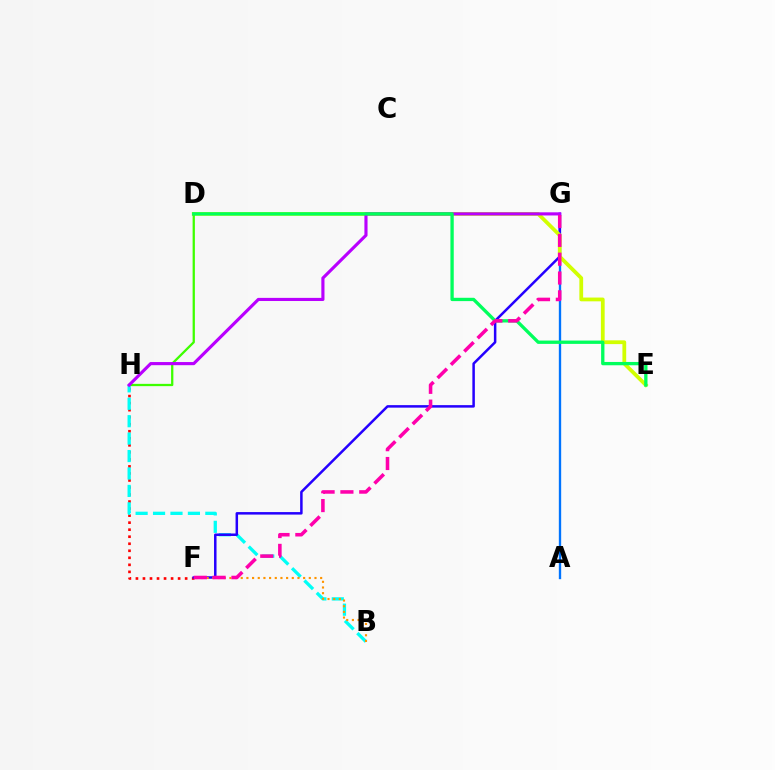{('F', 'H'): [{'color': '#ff0000', 'line_style': 'dotted', 'thickness': 1.91}], ('B', 'H'): [{'color': '#00fff6', 'line_style': 'dashed', 'thickness': 2.37}], ('A', 'G'): [{'color': '#0074ff', 'line_style': 'solid', 'thickness': 1.68}], ('F', 'G'): [{'color': '#2500ff', 'line_style': 'solid', 'thickness': 1.8}, {'color': '#ff00ac', 'line_style': 'dashed', 'thickness': 2.56}], ('B', 'F'): [{'color': '#ff9400', 'line_style': 'dotted', 'thickness': 1.54}], ('D', 'E'): [{'color': '#d1ff00', 'line_style': 'solid', 'thickness': 2.71}, {'color': '#00ff5c', 'line_style': 'solid', 'thickness': 2.39}], ('D', 'H'): [{'color': '#3dff00', 'line_style': 'solid', 'thickness': 1.64}], ('G', 'H'): [{'color': '#b900ff', 'line_style': 'solid', 'thickness': 2.26}]}